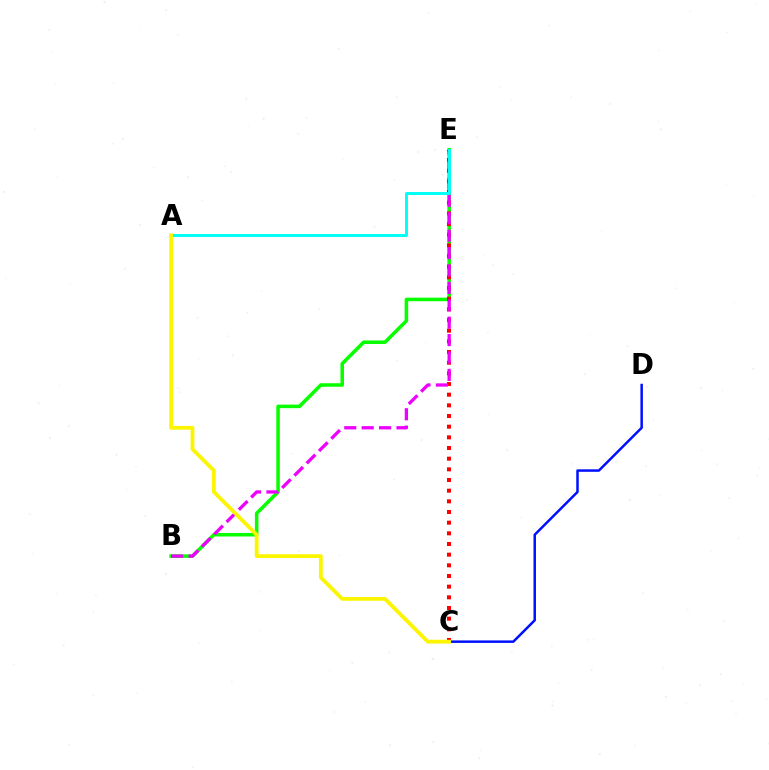{('B', 'E'): [{'color': '#08ff00', 'line_style': 'solid', 'thickness': 2.55}, {'color': '#ee00ff', 'line_style': 'dashed', 'thickness': 2.36}], ('C', 'E'): [{'color': '#ff0000', 'line_style': 'dotted', 'thickness': 2.9}], ('A', 'E'): [{'color': '#00fff6', 'line_style': 'solid', 'thickness': 2.12}], ('C', 'D'): [{'color': '#0010ff', 'line_style': 'solid', 'thickness': 1.8}], ('A', 'C'): [{'color': '#fcf500', 'line_style': 'solid', 'thickness': 2.73}]}